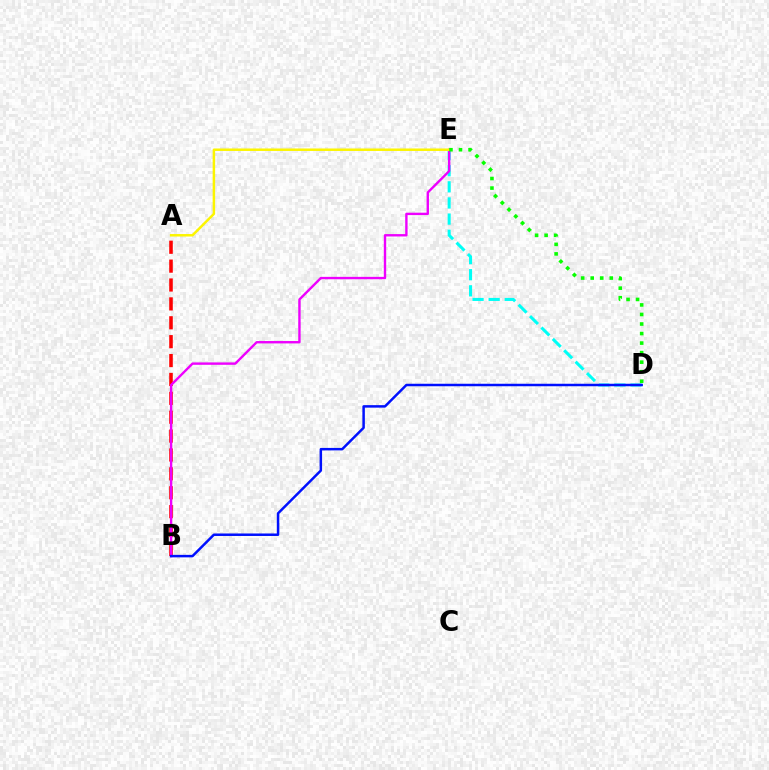{('A', 'B'): [{'color': '#ff0000', 'line_style': 'dashed', 'thickness': 2.57}], ('D', 'E'): [{'color': '#00fff6', 'line_style': 'dashed', 'thickness': 2.19}, {'color': '#08ff00', 'line_style': 'dotted', 'thickness': 2.59}], ('B', 'E'): [{'color': '#ee00ff', 'line_style': 'solid', 'thickness': 1.72}], ('B', 'D'): [{'color': '#0010ff', 'line_style': 'solid', 'thickness': 1.79}], ('A', 'E'): [{'color': '#fcf500', 'line_style': 'solid', 'thickness': 1.79}]}